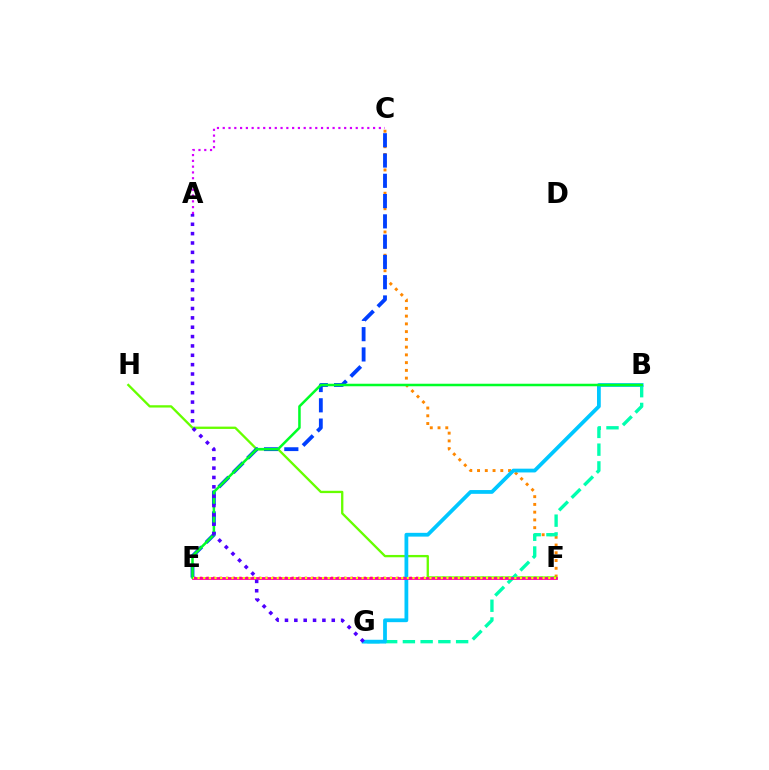{('C', 'F'): [{'color': '#ff8800', 'line_style': 'dotted', 'thickness': 2.11}], ('E', 'F'): [{'color': '#ff0000', 'line_style': 'dotted', 'thickness': 1.78}, {'color': '#ff00a0', 'line_style': 'solid', 'thickness': 2.0}, {'color': '#eeff00', 'line_style': 'dotted', 'thickness': 1.54}], ('F', 'H'): [{'color': '#66ff00', 'line_style': 'solid', 'thickness': 1.67}], ('A', 'C'): [{'color': '#d600ff', 'line_style': 'dotted', 'thickness': 1.57}], ('B', 'G'): [{'color': '#00ffaf', 'line_style': 'dashed', 'thickness': 2.41}, {'color': '#00c7ff', 'line_style': 'solid', 'thickness': 2.72}], ('C', 'E'): [{'color': '#003fff', 'line_style': 'dashed', 'thickness': 2.75}], ('B', 'E'): [{'color': '#00ff27', 'line_style': 'solid', 'thickness': 1.82}], ('A', 'G'): [{'color': '#4f00ff', 'line_style': 'dotted', 'thickness': 2.54}]}